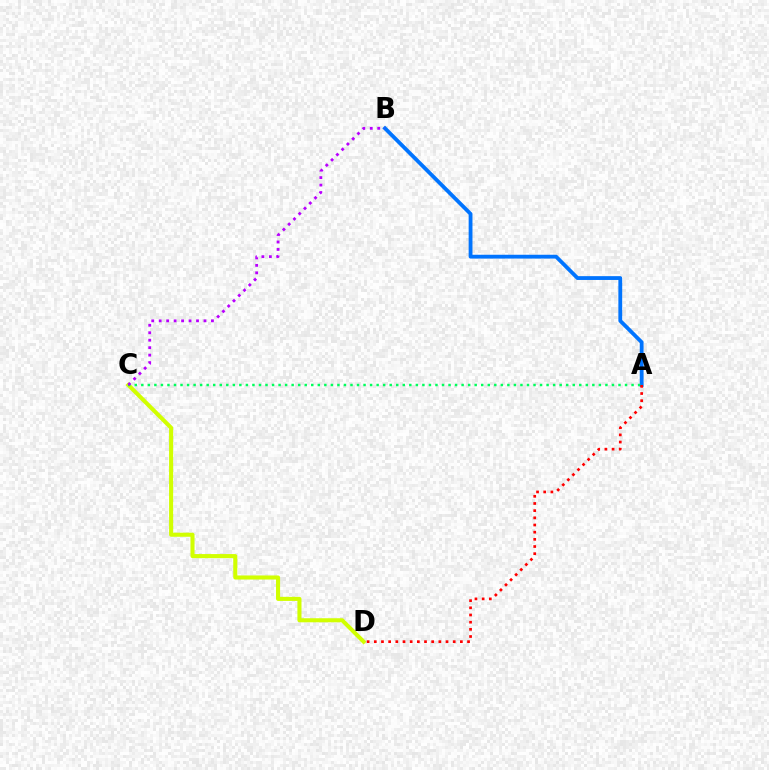{('C', 'D'): [{'color': '#d1ff00', 'line_style': 'solid', 'thickness': 2.93}], ('A', 'B'): [{'color': '#0074ff', 'line_style': 'solid', 'thickness': 2.75}], ('A', 'C'): [{'color': '#00ff5c', 'line_style': 'dotted', 'thickness': 1.78}], ('B', 'C'): [{'color': '#b900ff', 'line_style': 'dotted', 'thickness': 2.03}], ('A', 'D'): [{'color': '#ff0000', 'line_style': 'dotted', 'thickness': 1.95}]}